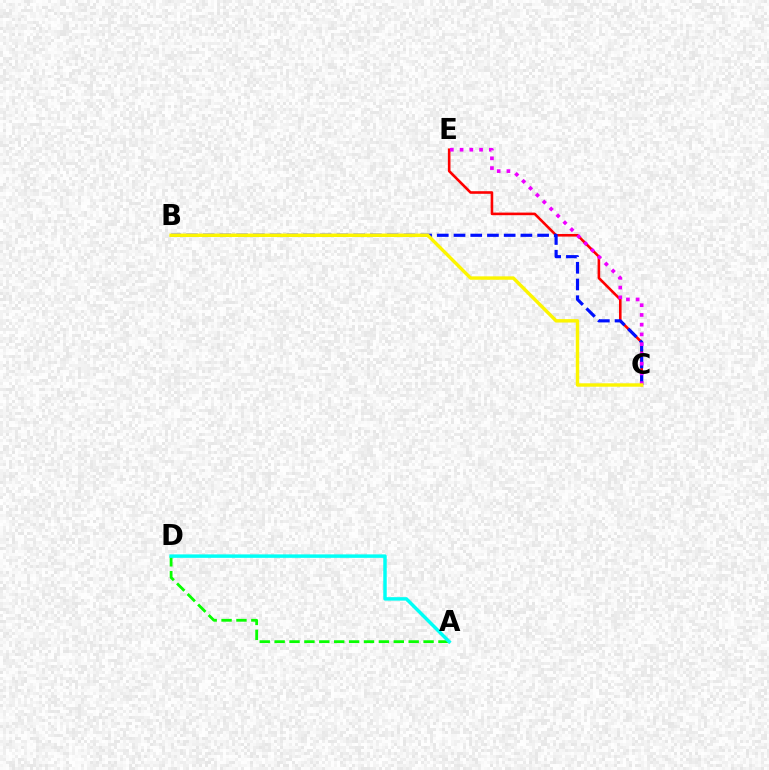{('C', 'E'): [{'color': '#ff0000', 'line_style': 'solid', 'thickness': 1.87}, {'color': '#ee00ff', 'line_style': 'dotted', 'thickness': 2.65}], ('B', 'C'): [{'color': '#0010ff', 'line_style': 'dashed', 'thickness': 2.27}, {'color': '#fcf500', 'line_style': 'solid', 'thickness': 2.46}], ('A', 'D'): [{'color': '#08ff00', 'line_style': 'dashed', 'thickness': 2.02}, {'color': '#00fff6', 'line_style': 'solid', 'thickness': 2.49}]}